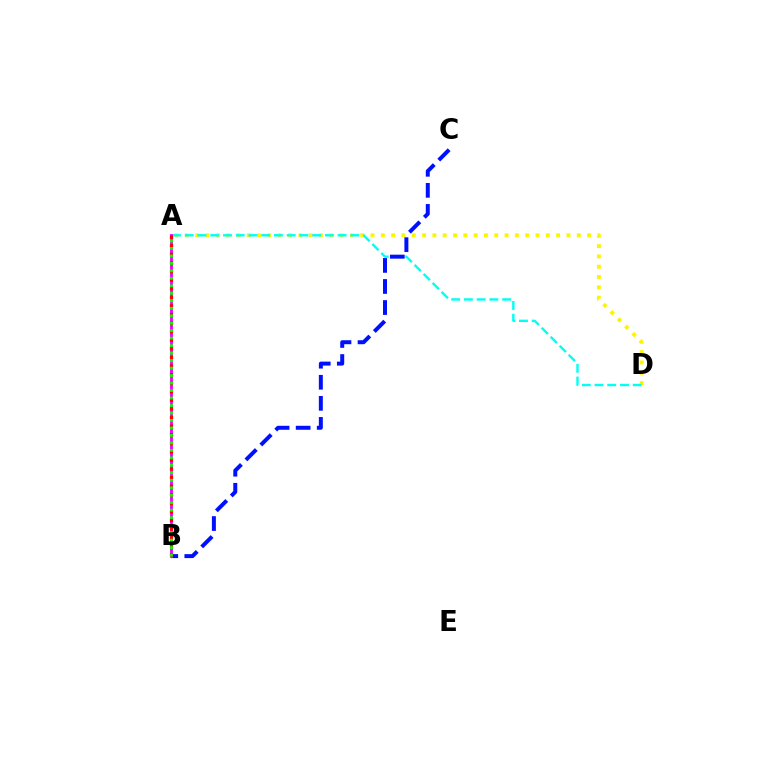{('A', 'D'): [{'color': '#fcf500', 'line_style': 'dotted', 'thickness': 2.8}, {'color': '#00fff6', 'line_style': 'dashed', 'thickness': 1.73}], ('B', 'C'): [{'color': '#0010ff', 'line_style': 'dashed', 'thickness': 2.86}], ('A', 'B'): [{'color': '#ee00ff', 'line_style': 'solid', 'thickness': 2.03}, {'color': '#ff0000', 'line_style': 'dotted', 'thickness': 2.33}, {'color': '#08ff00', 'line_style': 'dotted', 'thickness': 2.03}]}